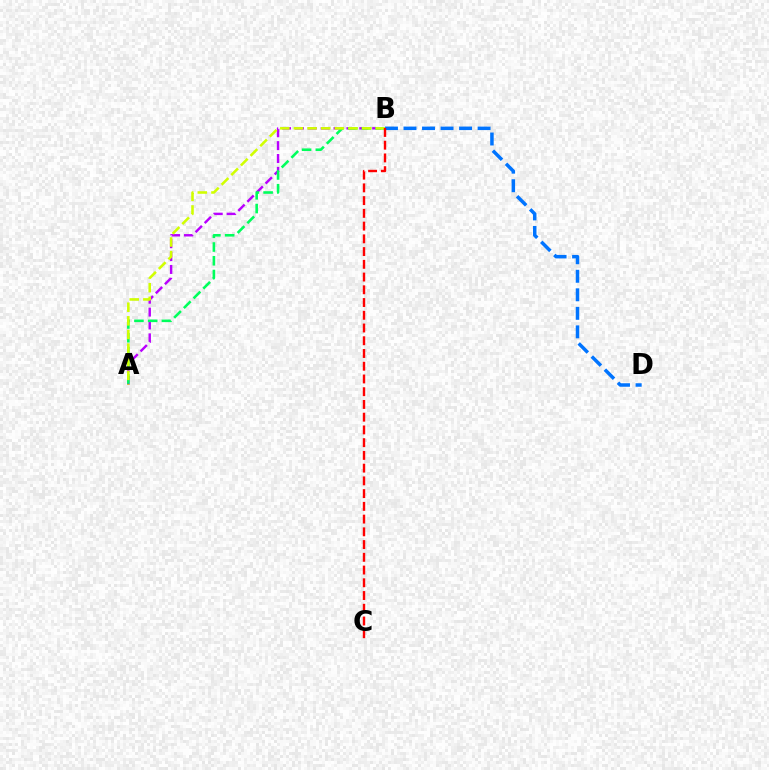{('B', 'D'): [{'color': '#0074ff', 'line_style': 'dashed', 'thickness': 2.52}], ('A', 'B'): [{'color': '#b900ff', 'line_style': 'dashed', 'thickness': 1.75}, {'color': '#00ff5c', 'line_style': 'dashed', 'thickness': 1.87}, {'color': '#d1ff00', 'line_style': 'dashed', 'thickness': 1.85}], ('B', 'C'): [{'color': '#ff0000', 'line_style': 'dashed', 'thickness': 1.73}]}